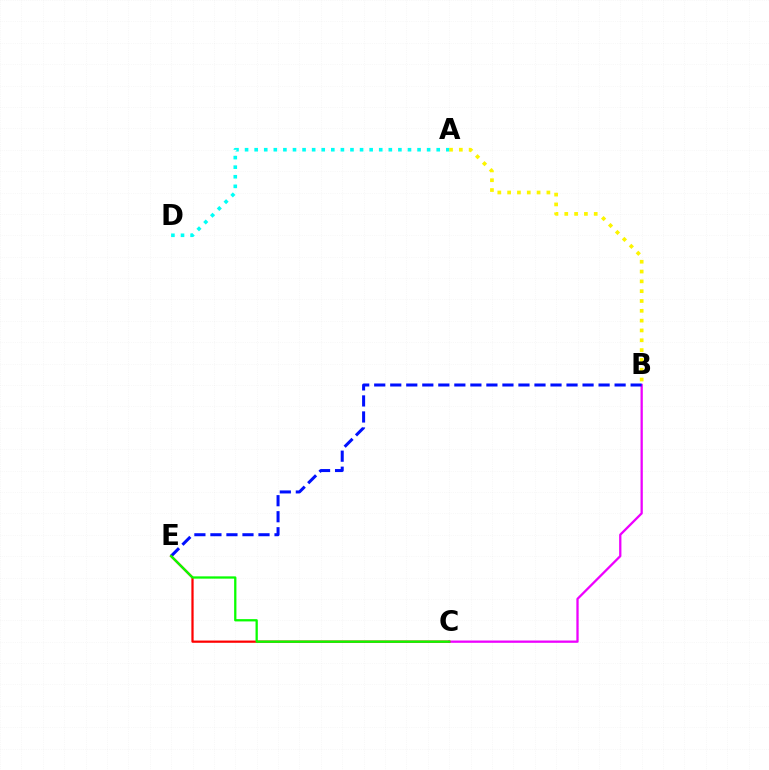{('B', 'C'): [{'color': '#ee00ff', 'line_style': 'solid', 'thickness': 1.65}], ('A', 'B'): [{'color': '#fcf500', 'line_style': 'dotted', 'thickness': 2.67}], ('B', 'E'): [{'color': '#0010ff', 'line_style': 'dashed', 'thickness': 2.18}], ('C', 'E'): [{'color': '#ff0000', 'line_style': 'solid', 'thickness': 1.61}, {'color': '#08ff00', 'line_style': 'solid', 'thickness': 1.64}], ('A', 'D'): [{'color': '#00fff6', 'line_style': 'dotted', 'thickness': 2.6}]}